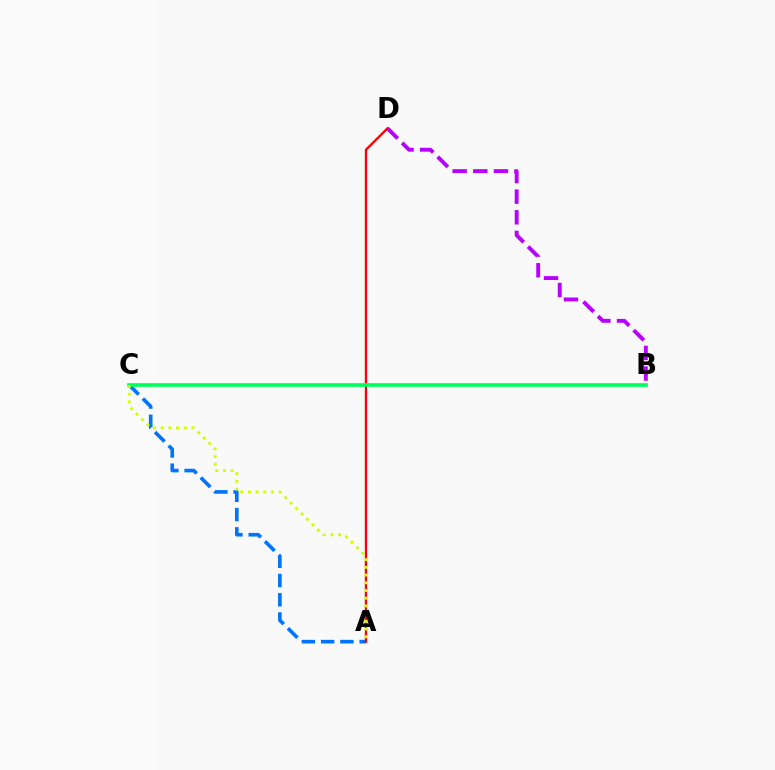{('A', 'C'): [{'color': '#0074ff', 'line_style': 'dashed', 'thickness': 2.62}, {'color': '#d1ff00', 'line_style': 'dotted', 'thickness': 2.1}], ('A', 'D'): [{'color': '#ff0000', 'line_style': 'solid', 'thickness': 1.67}], ('B', 'D'): [{'color': '#b900ff', 'line_style': 'dashed', 'thickness': 2.8}], ('B', 'C'): [{'color': '#00ff5c', 'line_style': 'solid', 'thickness': 2.62}]}